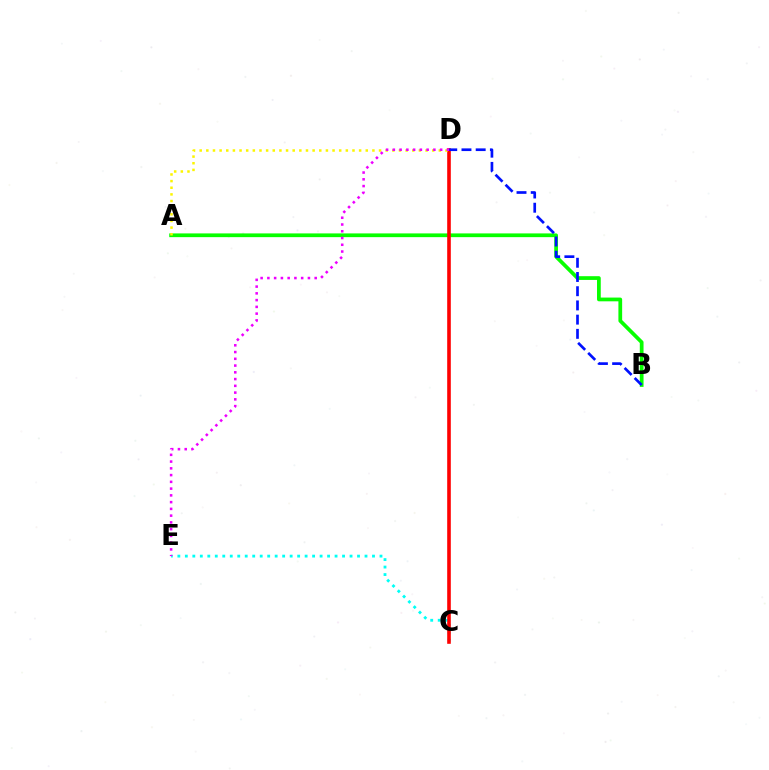{('C', 'E'): [{'color': '#00fff6', 'line_style': 'dotted', 'thickness': 2.03}], ('A', 'B'): [{'color': '#08ff00', 'line_style': 'solid', 'thickness': 2.7}], ('C', 'D'): [{'color': '#ff0000', 'line_style': 'solid', 'thickness': 2.6}], ('A', 'D'): [{'color': '#fcf500', 'line_style': 'dotted', 'thickness': 1.8}], ('D', 'E'): [{'color': '#ee00ff', 'line_style': 'dotted', 'thickness': 1.84}], ('B', 'D'): [{'color': '#0010ff', 'line_style': 'dashed', 'thickness': 1.93}]}